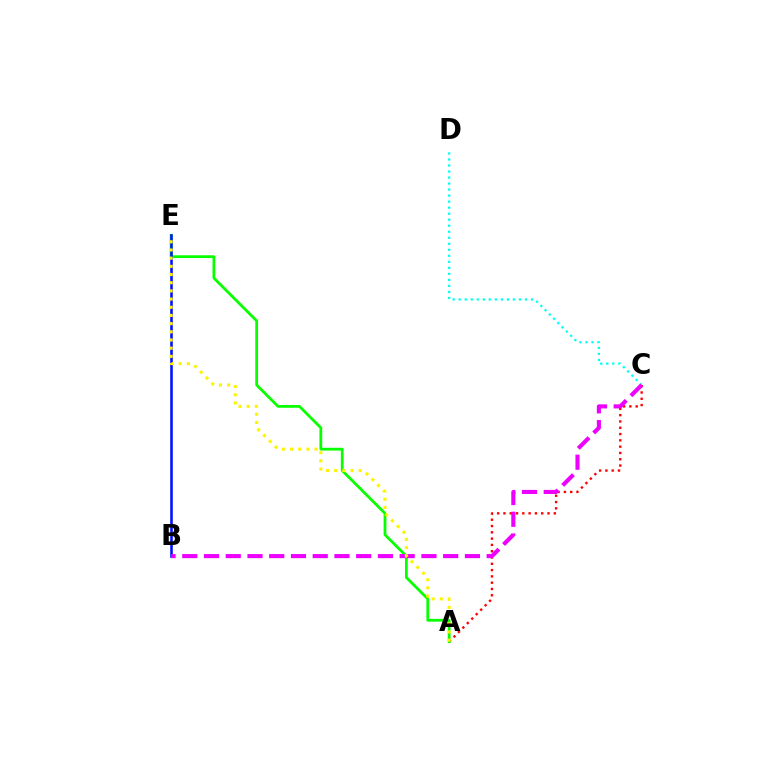{('A', 'C'): [{'color': '#ff0000', 'line_style': 'dotted', 'thickness': 1.71}], ('C', 'D'): [{'color': '#00fff6', 'line_style': 'dotted', 'thickness': 1.64}], ('A', 'E'): [{'color': '#08ff00', 'line_style': 'solid', 'thickness': 2.0}, {'color': '#fcf500', 'line_style': 'dotted', 'thickness': 2.22}], ('B', 'E'): [{'color': '#0010ff', 'line_style': 'solid', 'thickness': 1.84}], ('B', 'C'): [{'color': '#ee00ff', 'line_style': 'dashed', 'thickness': 2.95}]}